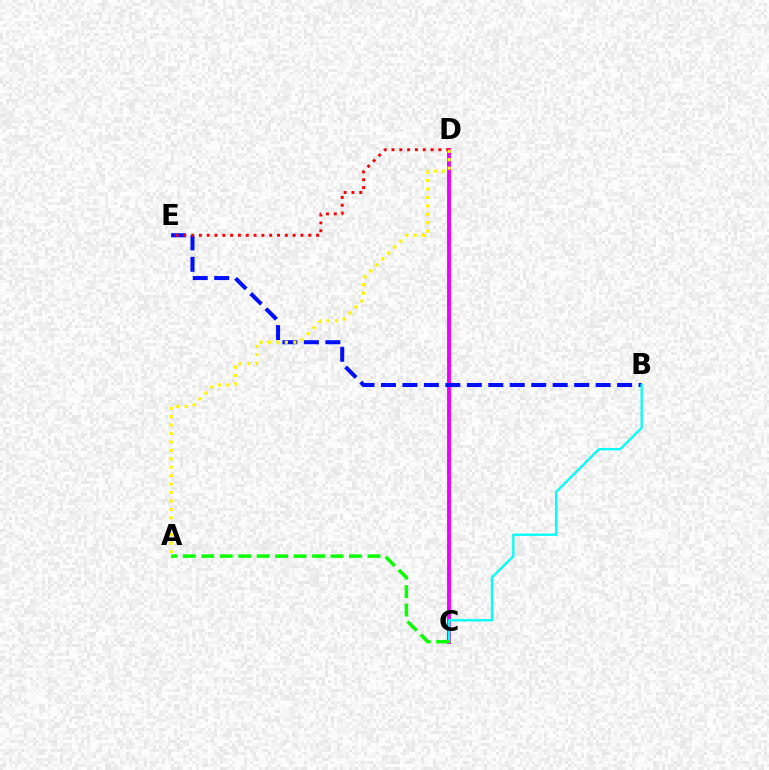{('C', 'D'): [{'color': '#ee00ff', 'line_style': 'solid', 'thickness': 2.79}], ('B', 'E'): [{'color': '#0010ff', 'line_style': 'dashed', 'thickness': 2.92}], ('D', 'E'): [{'color': '#ff0000', 'line_style': 'dotted', 'thickness': 2.12}], ('B', 'C'): [{'color': '#00fff6', 'line_style': 'solid', 'thickness': 1.66}], ('A', 'D'): [{'color': '#fcf500', 'line_style': 'dotted', 'thickness': 2.29}], ('A', 'C'): [{'color': '#08ff00', 'line_style': 'dashed', 'thickness': 2.51}]}